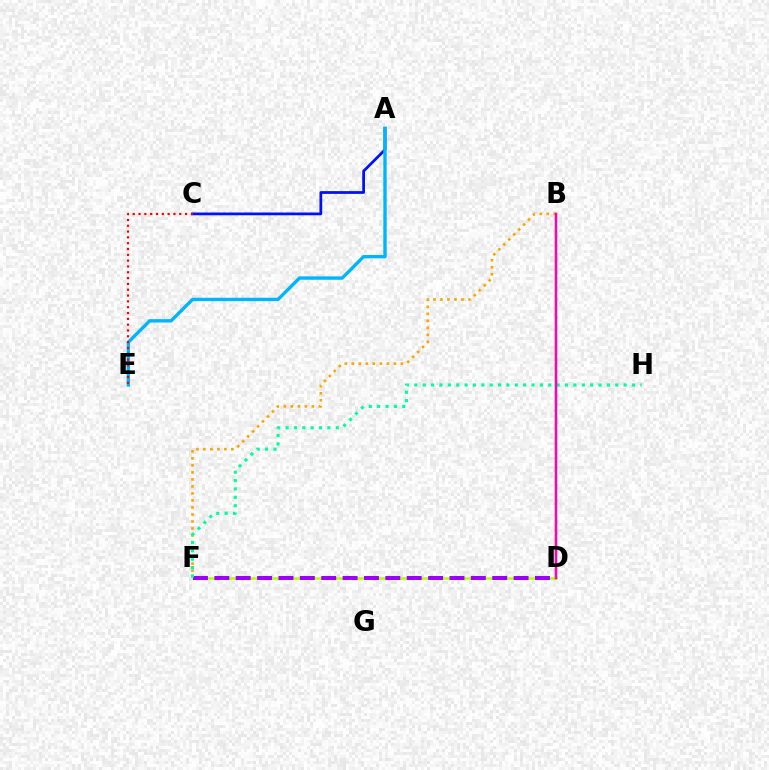{('A', 'C'): [{'color': '#0010ff', 'line_style': 'solid', 'thickness': 1.98}], ('B', 'F'): [{'color': '#ffa500', 'line_style': 'dotted', 'thickness': 1.91}], ('B', 'D'): [{'color': '#08ff00', 'line_style': 'solid', 'thickness': 1.62}, {'color': '#ff00bd', 'line_style': 'solid', 'thickness': 1.8}], ('A', 'E'): [{'color': '#00b5ff', 'line_style': 'solid', 'thickness': 2.43}], ('D', 'F'): [{'color': '#b3ff00', 'line_style': 'solid', 'thickness': 1.81}, {'color': '#9b00ff', 'line_style': 'dashed', 'thickness': 2.9}], ('C', 'E'): [{'color': '#ff0000', 'line_style': 'dotted', 'thickness': 1.58}], ('F', 'H'): [{'color': '#00ff9d', 'line_style': 'dotted', 'thickness': 2.27}]}